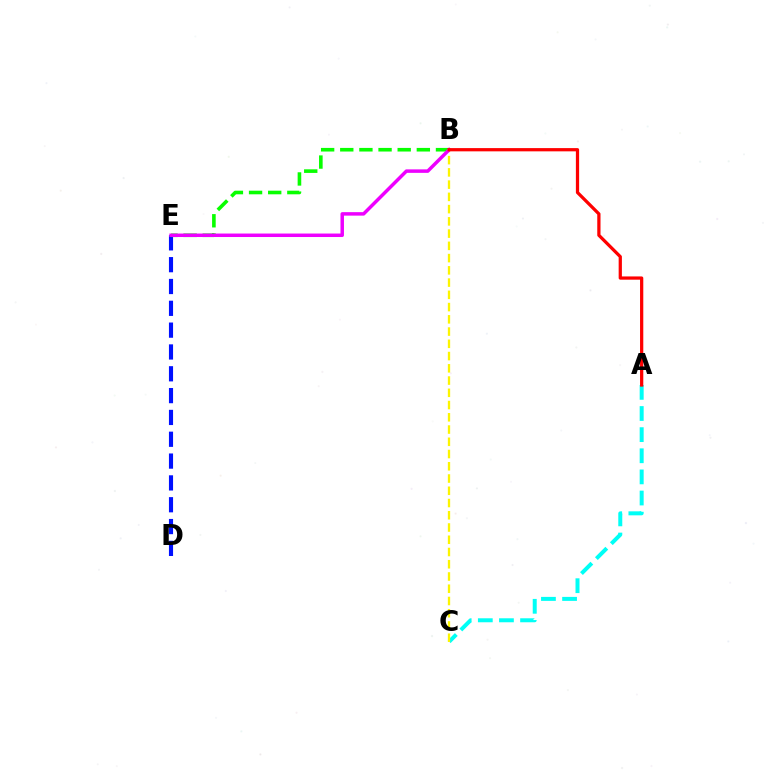{('A', 'C'): [{'color': '#00fff6', 'line_style': 'dashed', 'thickness': 2.87}], ('D', 'E'): [{'color': '#0010ff', 'line_style': 'dashed', 'thickness': 2.96}], ('B', 'C'): [{'color': '#fcf500', 'line_style': 'dashed', 'thickness': 1.66}], ('B', 'E'): [{'color': '#08ff00', 'line_style': 'dashed', 'thickness': 2.6}, {'color': '#ee00ff', 'line_style': 'solid', 'thickness': 2.51}], ('A', 'B'): [{'color': '#ff0000', 'line_style': 'solid', 'thickness': 2.34}]}